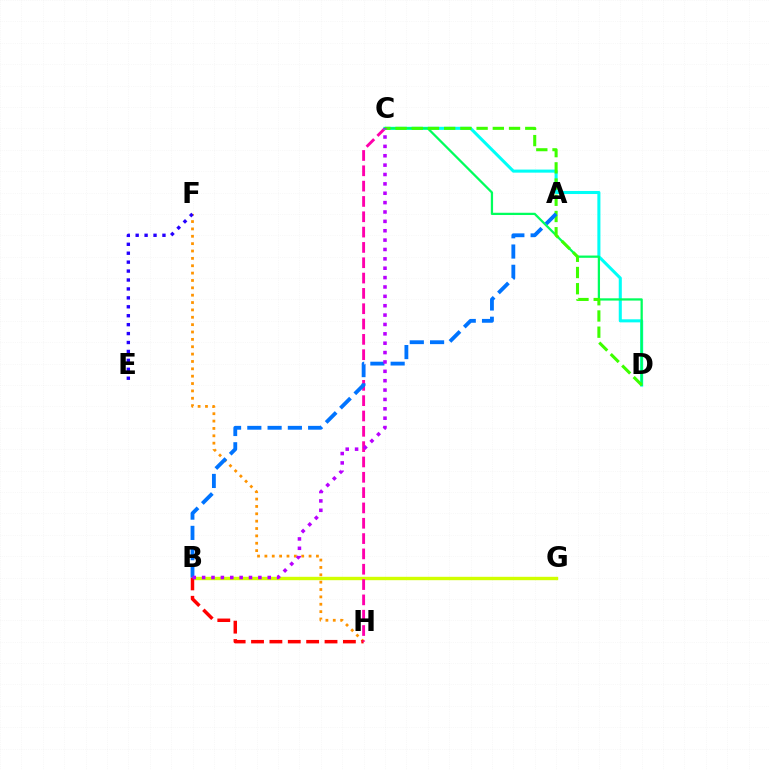{('B', 'G'): [{'color': '#d1ff00', 'line_style': 'solid', 'thickness': 2.44}], ('F', 'H'): [{'color': '#ff9400', 'line_style': 'dotted', 'thickness': 2.0}], ('E', 'F'): [{'color': '#2500ff', 'line_style': 'dotted', 'thickness': 2.43}], ('B', 'H'): [{'color': '#ff0000', 'line_style': 'dashed', 'thickness': 2.5}], ('C', 'H'): [{'color': '#ff00ac', 'line_style': 'dashed', 'thickness': 2.08}], ('C', 'D'): [{'color': '#00fff6', 'line_style': 'solid', 'thickness': 2.21}, {'color': '#00ff5c', 'line_style': 'solid', 'thickness': 1.63}, {'color': '#3dff00', 'line_style': 'dashed', 'thickness': 2.2}], ('A', 'B'): [{'color': '#0074ff', 'line_style': 'dashed', 'thickness': 2.75}], ('B', 'C'): [{'color': '#b900ff', 'line_style': 'dotted', 'thickness': 2.55}]}